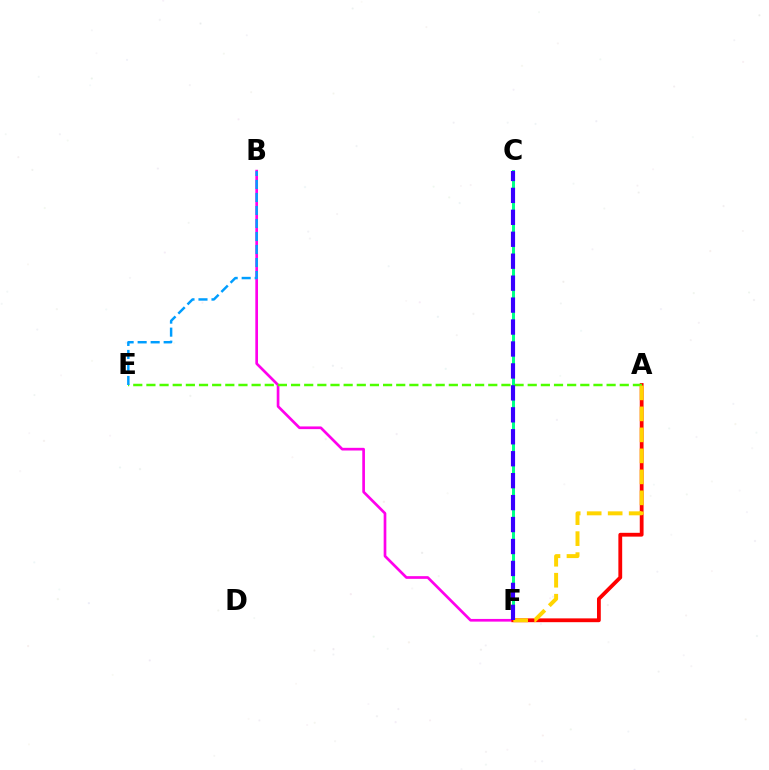{('C', 'F'): [{'color': '#00ff86', 'line_style': 'solid', 'thickness': 2.17}, {'color': '#3700ff', 'line_style': 'dashed', 'thickness': 2.98}], ('B', 'F'): [{'color': '#ff00ed', 'line_style': 'solid', 'thickness': 1.93}], ('A', 'F'): [{'color': '#ff0000', 'line_style': 'solid', 'thickness': 2.74}, {'color': '#ffd500', 'line_style': 'dashed', 'thickness': 2.85}], ('A', 'E'): [{'color': '#4fff00', 'line_style': 'dashed', 'thickness': 1.79}], ('B', 'E'): [{'color': '#009eff', 'line_style': 'dashed', 'thickness': 1.77}]}